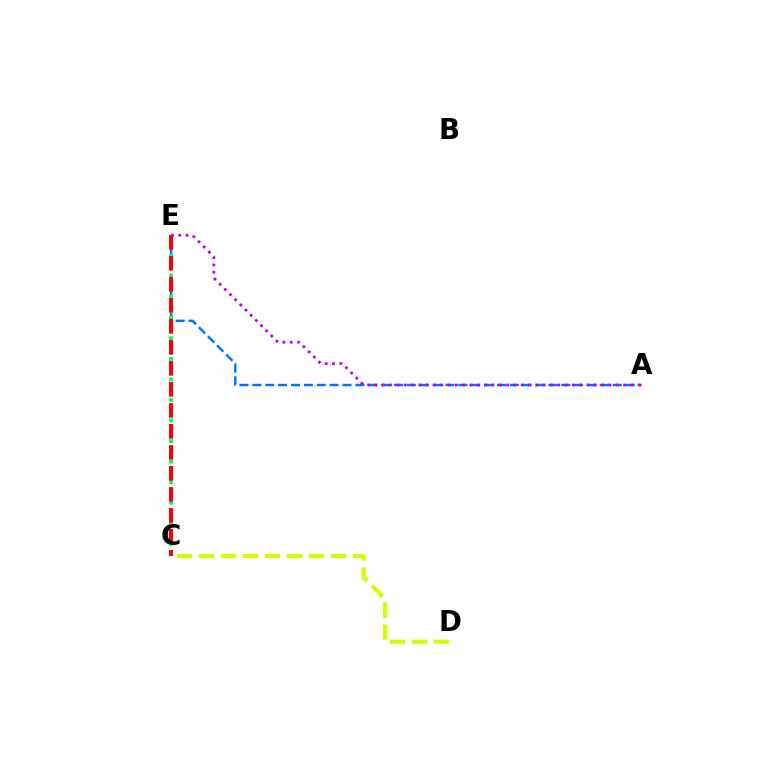{('A', 'E'): [{'color': '#0074ff', 'line_style': 'dashed', 'thickness': 1.75}, {'color': '#b900ff', 'line_style': 'dotted', 'thickness': 1.99}], ('C', 'D'): [{'color': '#d1ff00', 'line_style': 'dashed', 'thickness': 2.99}], ('C', 'E'): [{'color': '#00ff5c', 'line_style': 'dotted', 'thickness': 2.79}, {'color': '#ff0000', 'line_style': 'dashed', 'thickness': 2.85}]}